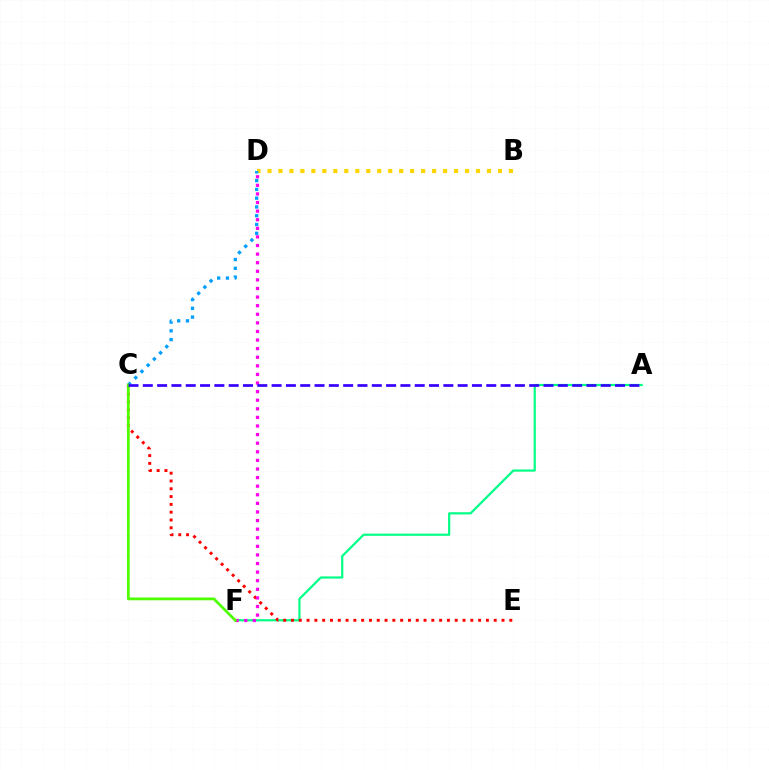{('A', 'F'): [{'color': '#00ff86', 'line_style': 'solid', 'thickness': 1.58}], ('C', 'E'): [{'color': '#ff0000', 'line_style': 'dotted', 'thickness': 2.12}], ('B', 'D'): [{'color': '#ffd500', 'line_style': 'dotted', 'thickness': 2.98}], ('C', 'D'): [{'color': '#009eff', 'line_style': 'dotted', 'thickness': 2.39}], ('D', 'F'): [{'color': '#ff00ed', 'line_style': 'dotted', 'thickness': 2.34}], ('C', 'F'): [{'color': '#4fff00', 'line_style': 'solid', 'thickness': 2.0}], ('A', 'C'): [{'color': '#3700ff', 'line_style': 'dashed', 'thickness': 1.94}]}